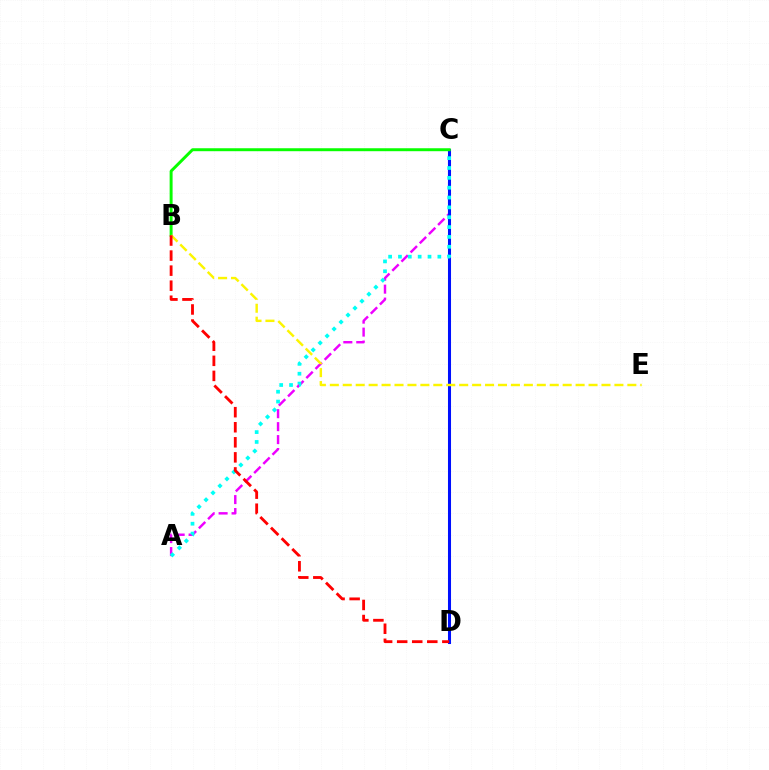{('A', 'C'): [{'color': '#ee00ff', 'line_style': 'dashed', 'thickness': 1.76}, {'color': '#00fff6', 'line_style': 'dotted', 'thickness': 2.68}], ('C', 'D'): [{'color': '#0010ff', 'line_style': 'solid', 'thickness': 2.19}], ('B', 'C'): [{'color': '#08ff00', 'line_style': 'solid', 'thickness': 2.13}], ('B', 'E'): [{'color': '#fcf500', 'line_style': 'dashed', 'thickness': 1.76}], ('B', 'D'): [{'color': '#ff0000', 'line_style': 'dashed', 'thickness': 2.05}]}